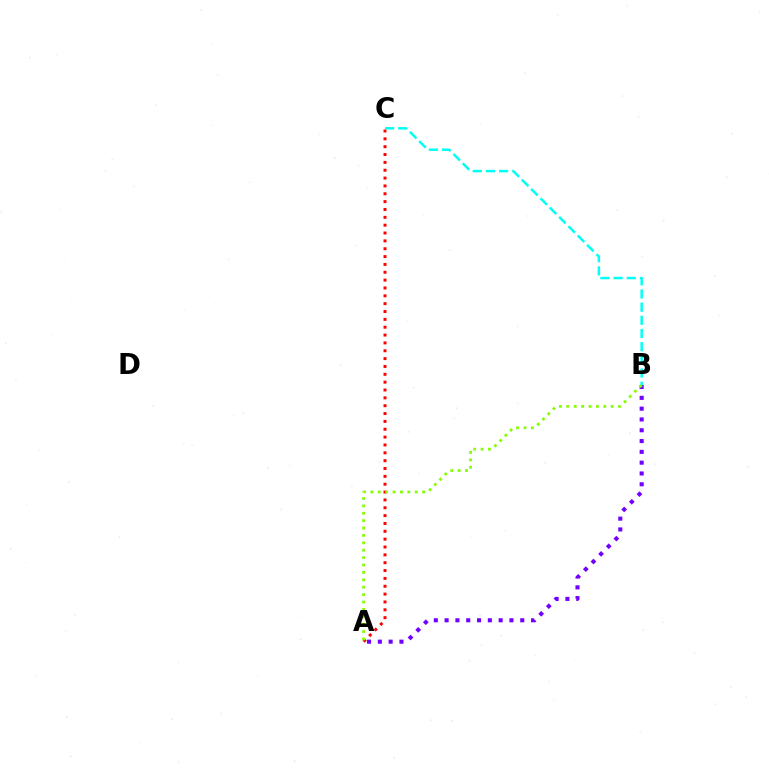{('A', 'C'): [{'color': '#ff0000', 'line_style': 'dotted', 'thickness': 2.13}], ('A', 'B'): [{'color': '#7200ff', 'line_style': 'dotted', 'thickness': 2.94}, {'color': '#84ff00', 'line_style': 'dotted', 'thickness': 2.01}], ('B', 'C'): [{'color': '#00fff6', 'line_style': 'dashed', 'thickness': 1.79}]}